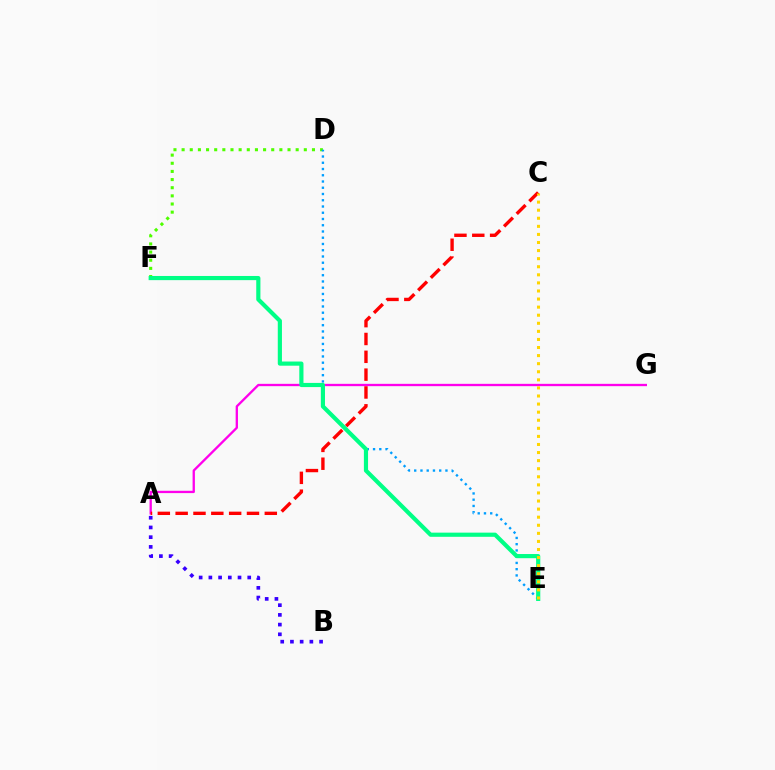{('D', 'F'): [{'color': '#4fff00', 'line_style': 'dotted', 'thickness': 2.21}], ('D', 'E'): [{'color': '#009eff', 'line_style': 'dotted', 'thickness': 1.7}], ('A', 'G'): [{'color': '#ff00ed', 'line_style': 'solid', 'thickness': 1.67}], ('A', 'C'): [{'color': '#ff0000', 'line_style': 'dashed', 'thickness': 2.42}], ('A', 'B'): [{'color': '#3700ff', 'line_style': 'dotted', 'thickness': 2.64}], ('E', 'F'): [{'color': '#00ff86', 'line_style': 'solid', 'thickness': 3.0}], ('C', 'E'): [{'color': '#ffd500', 'line_style': 'dotted', 'thickness': 2.2}]}